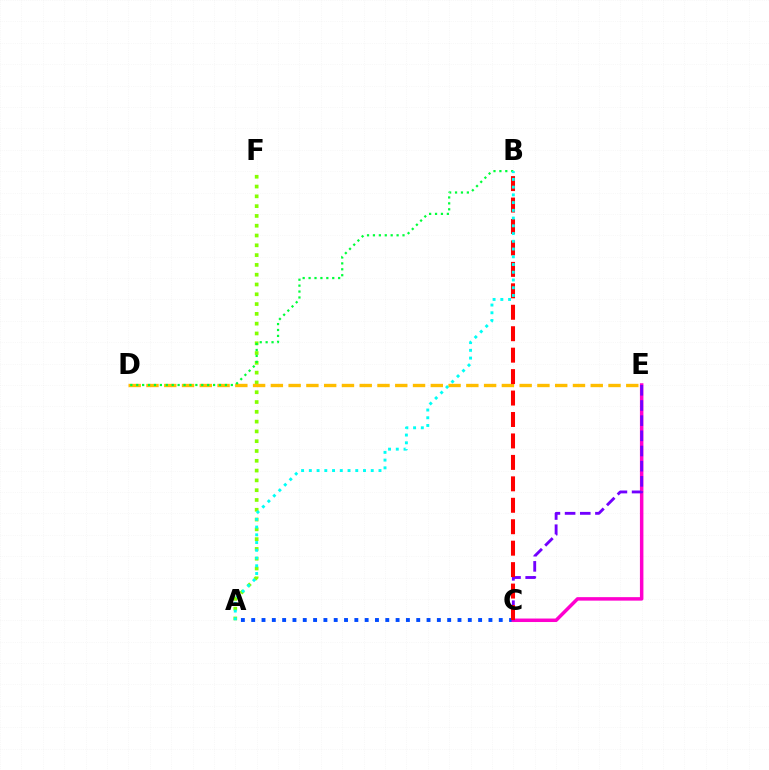{('A', 'F'): [{'color': '#84ff00', 'line_style': 'dotted', 'thickness': 2.66}], ('D', 'E'): [{'color': '#ffbd00', 'line_style': 'dashed', 'thickness': 2.41}], ('A', 'C'): [{'color': '#004bff', 'line_style': 'dotted', 'thickness': 2.8}], ('B', 'D'): [{'color': '#00ff39', 'line_style': 'dotted', 'thickness': 1.61}], ('C', 'E'): [{'color': '#ff00cf', 'line_style': 'solid', 'thickness': 2.51}, {'color': '#7200ff', 'line_style': 'dashed', 'thickness': 2.06}], ('B', 'C'): [{'color': '#ff0000', 'line_style': 'dashed', 'thickness': 2.91}], ('A', 'B'): [{'color': '#00fff6', 'line_style': 'dotted', 'thickness': 2.1}]}